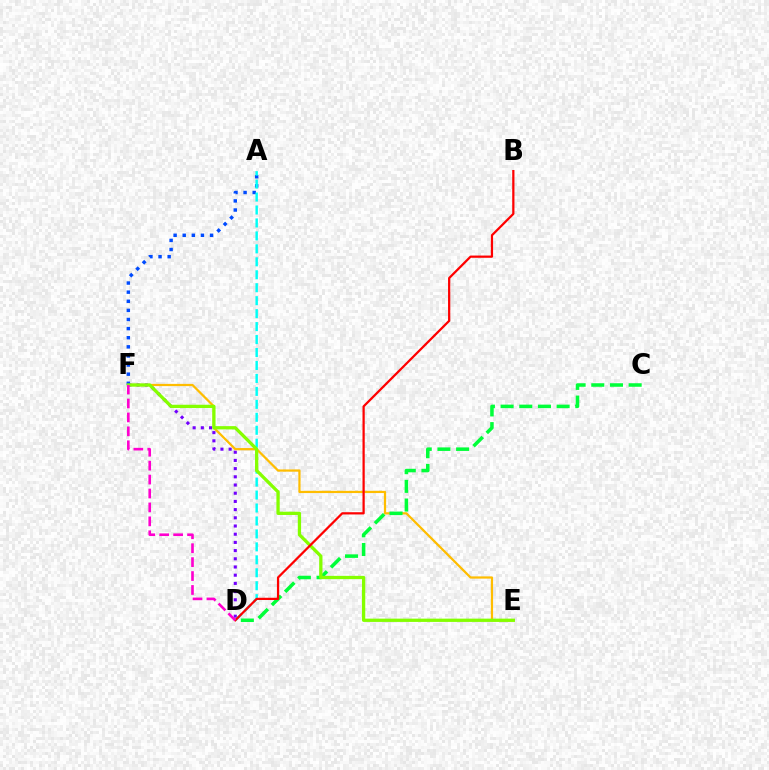{('D', 'F'): [{'color': '#7200ff', 'line_style': 'dotted', 'thickness': 2.23}, {'color': '#ff00cf', 'line_style': 'dashed', 'thickness': 1.89}], ('E', 'F'): [{'color': '#ffbd00', 'line_style': 'solid', 'thickness': 1.61}, {'color': '#84ff00', 'line_style': 'solid', 'thickness': 2.37}], ('A', 'F'): [{'color': '#004bff', 'line_style': 'dotted', 'thickness': 2.48}], ('C', 'D'): [{'color': '#00ff39', 'line_style': 'dashed', 'thickness': 2.54}], ('A', 'D'): [{'color': '#00fff6', 'line_style': 'dashed', 'thickness': 1.76}], ('B', 'D'): [{'color': '#ff0000', 'line_style': 'solid', 'thickness': 1.61}]}